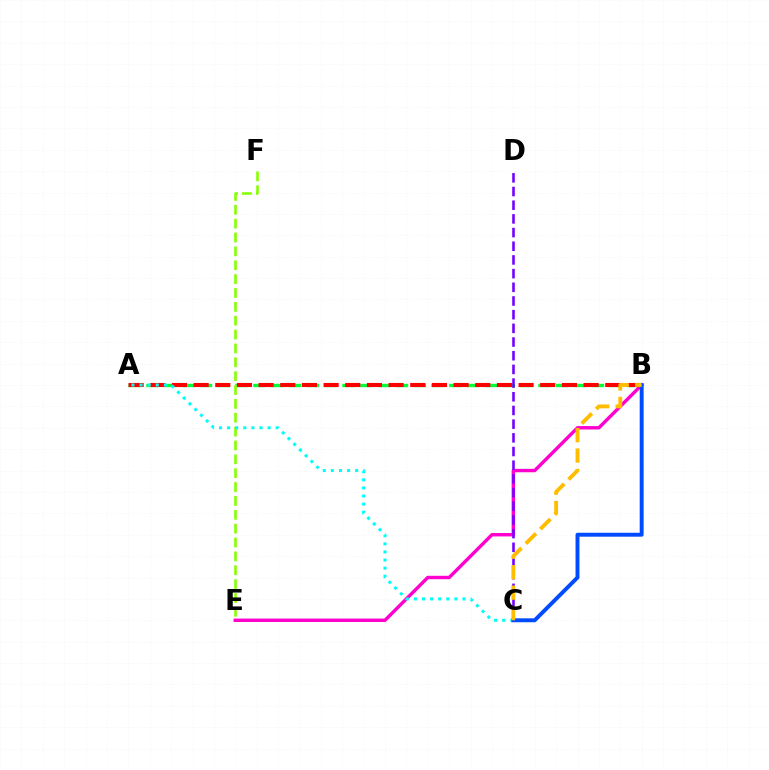{('A', 'B'): [{'color': '#00ff39', 'line_style': 'dashed', 'thickness': 2.42}, {'color': '#ff0000', 'line_style': 'dashed', 'thickness': 2.94}], ('B', 'E'): [{'color': '#ff00cf', 'line_style': 'solid', 'thickness': 2.46}], ('C', 'D'): [{'color': '#7200ff', 'line_style': 'dashed', 'thickness': 1.86}], ('E', 'F'): [{'color': '#84ff00', 'line_style': 'dashed', 'thickness': 1.88}], ('A', 'C'): [{'color': '#00fff6', 'line_style': 'dotted', 'thickness': 2.2}], ('B', 'C'): [{'color': '#004bff', 'line_style': 'solid', 'thickness': 2.83}, {'color': '#ffbd00', 'line_style': 'dashed', 'thickness': 2.78}]}